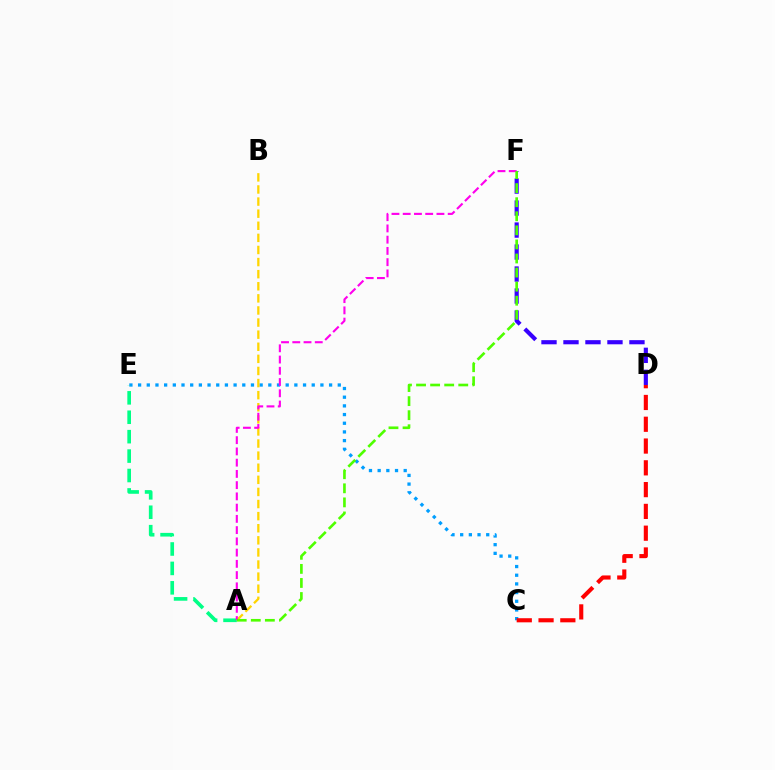{('C', 'E'): [{'color': '#009eff', 'line_style': 'dotted', 'thickness': 2.36}], ('A', 'B'): [{'color': '#ffd500', 'line_style': 'dashed', 'thickness': 1.64}], ('D', 'F'): [{'color': '#3700ff', 'line_style': 'dashed', 'thickness': 2.99}], ('A', 'E'): [{'color': '#00ff86', 'line_style': 'dashed', 'thickness': 2.64}], ('A', 'F'): [{'color': '#ff00ed', 'line_style': 'dashed', 'thickness': 1.53}, {'color': '#4fff00', 'line_style': 'dashed', 'thickness': 1.91}], ('C', 'D'): [{'color': '#ff0000', 'line_style': 'dashed', 'thickness': 2.96}]}